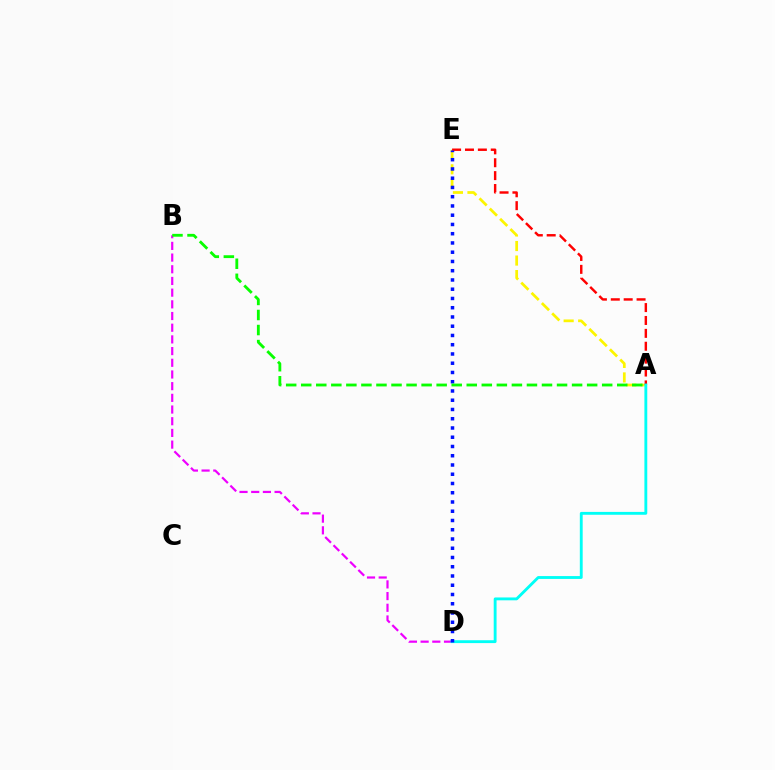{('A', 'E'): [{'color': '#fcf500', 'line_style': 'dashed', 'thickness': 1.97}, {'color': '#ff0000', 'line_style': 'dashed', 'thickness': 1.75}], ('B', 'D'): [{'color': '#ee00ff', 'line_style': 'dashed', 'thickness': 1.59}], ('A', 'D'): [{'color': '#00fff6', 'line_style': 'solid', 'thickness': 2.06}], ('D', 'E'): [{'color': '#0010ff', 'line_style': 'dotted', 'thickness': 2.51}], ('A', 'B'): [{'color': '#08ff00', 'line_style': 'dashed', 'thickness': 2.04}]}